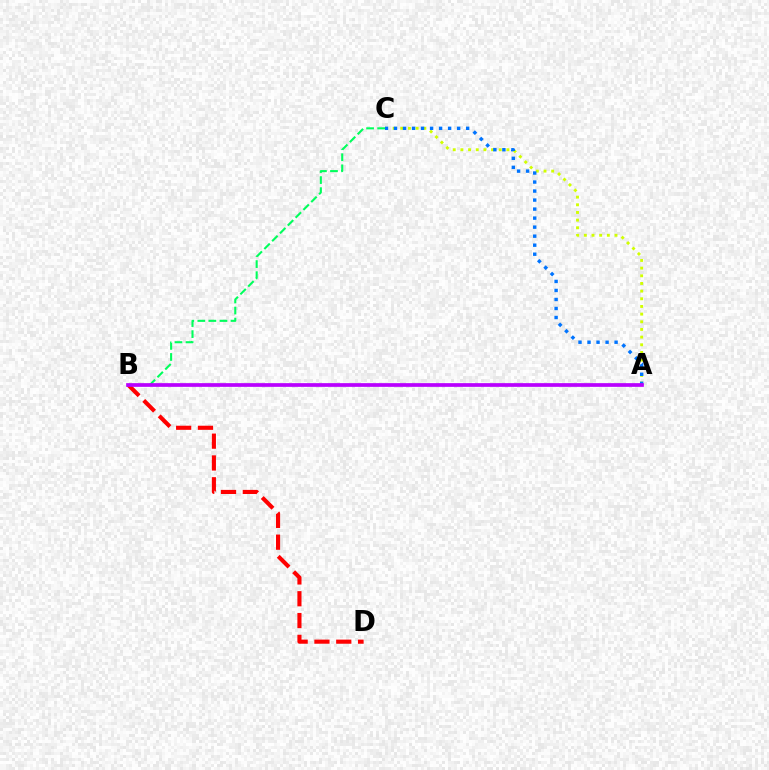{('B', 'D'): [{'color': '#ff0000', 'line_style': 'dashed', 'thickness': 2.96}], ('B', 'C'): [{'color': '#00ff5c', 'line_style': 'dashed', 'thickness': 1.5}], ('A', 'C'): [{'color': '#d1ff00', 'line_style': 'dotted', 'thickness': 2.08}, {'color': '#0074ff', 'line_style': 'dotted', 'thickness': 2.45}], ('A', 'B'): [{'color': '#b900ff', 'line_style': 'solid', 'thickness': 2.67}]}